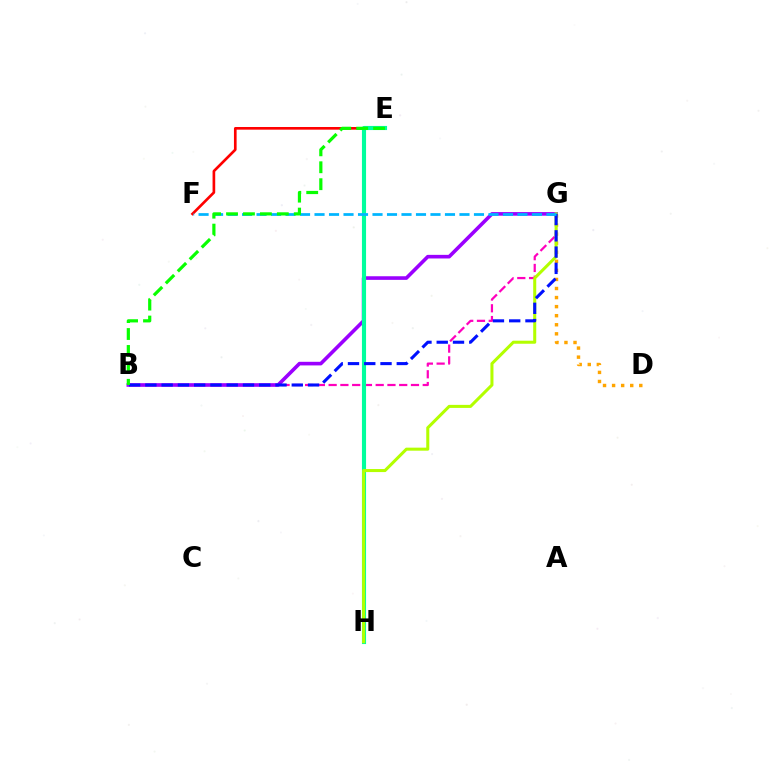{('B', 'G'): [{'color': '#ff00bd', 'line_style': 'dashed', 'thickness': 1.6}, {'color': '#9b00ff', 'line_style': 'solid', 'thickness': 2.6}, {'color': '#0010ff', 'line_style': 'dashed', 'thickness': 2.21}], ('D', 'G'): [{'color': '#ffa500', 'line_style': 'dotted', 'thickness': 2.46}], ('E', 'F'): [{'color': '#ff0000', 'line_style': 'solid', 'thickness': 1.92}], ('E', 'H'): [{'color': '#00ff9d', 'line_style': 'solid', 'thickness': 2.96}], ('G', 'H'): [{'color': '#b3ff00', 'line_style': 'solid', 'thickness': 2.19}], ('F', 'G'): [{'color': '#00b5ff', 'line_style': 'dashed', 'thickness': 1.97}], ('B', 'E'): [{'color': '#08ff00', 'line_style': 'dashed', 'thickness': 2.3}]}